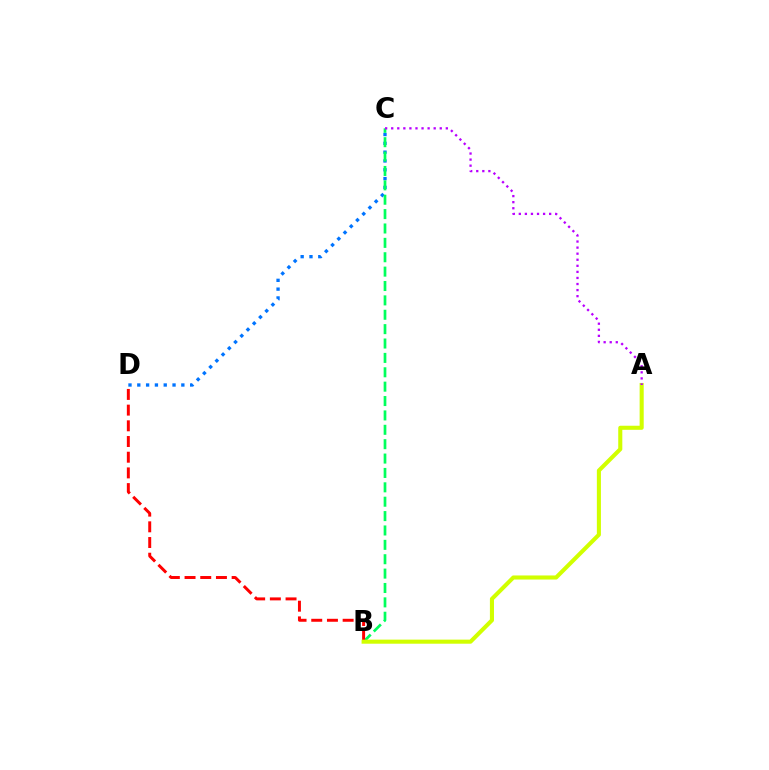{('C', 'D'): [{'color': '#0074ff', 'line_style': 'dotted', 'thickness': 2.39}], ('B', 'C'): [{'color': '#00ff5c', 'line_style': 'dashed', 'thickness': 1.95}], ('B', 'D'): [{'color': '#ff0000', 'line_style': 'dashed', 'thickness': 2.13}], ('A', 'B'): [{'color': '#d1ff00', 'line_style': 'solid', 'thickness': 2.94}], ('A', 'C'): [{'color': '#b900ff', 'line_style': 'dotted', 'thickness': 1.65}]}